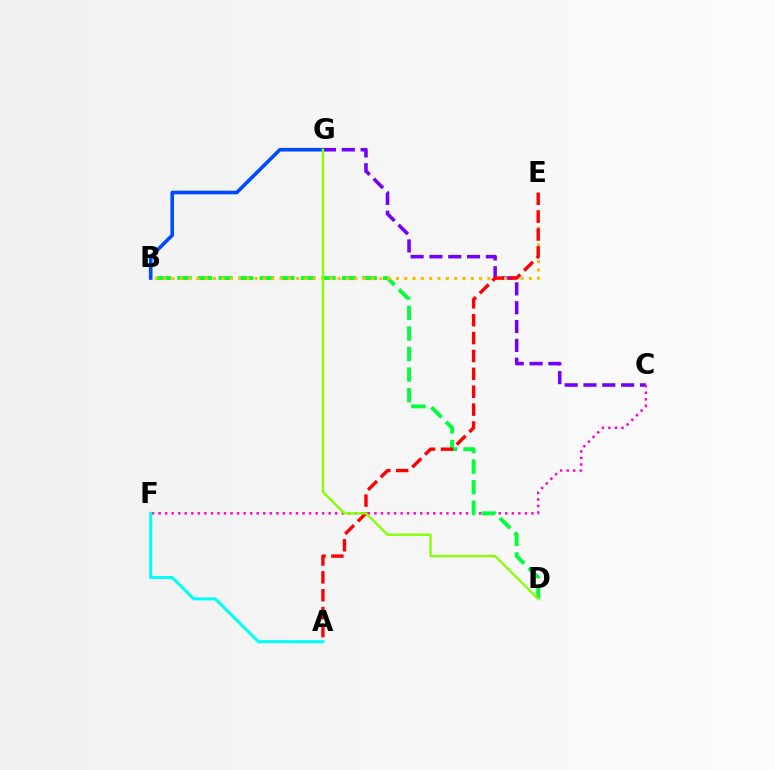{('C', 'G'): [{'color': '#7200ff', 'line_style': 'dashed', 'thickness': 2.56}], ('C', 'F'): [{'color': '#ff00cf', 'line_style': 'dotted', 'thickness': 1.78}], ('B', 'D'): [{'color': '#00ff39', 'line_style': 'dashed', 'thickness': 2.79}], ('B', 'E'): [{'color': '#ffbd00', 'line_style': 'dotted', 'thickness': 2.26}], ('B', 'G'): [{'color': '#004bff', 'line_style': 'solid', 'thickness': 2.61}], ('A', 'F'): [{'color': '#00fff6', 'line_style': 'solid', 'thickness': 2.19}], ('A', 'E'): [{'color': '#ff0000', 'line_style': 'dashed', 'thickness': 2.43}], ('D', 'G'): [{'color': '#84ff00', 'line_style': 'solid', 'thickness': 1.67}]}